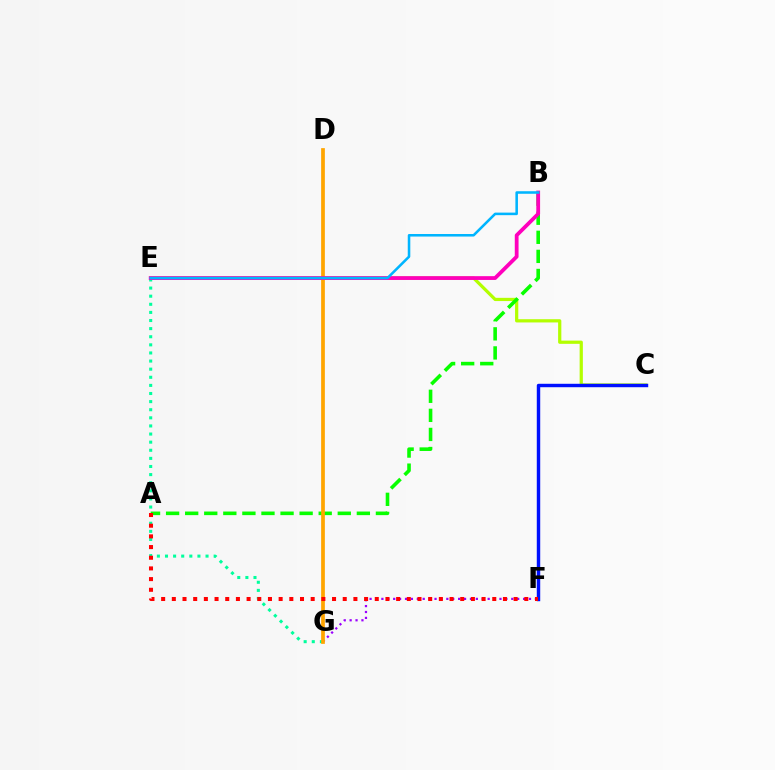{('C', 'E'): [{'color': '#b3ff00', 'line_style': 'solid', 'thickness': 2.32}], ('E', 'G'): [{'color': '#00ff9d', 'line_style': 'dotted', 'thickness': 2.2}], ('A', 'B'): [{'color': '#08ff00', 'line_style': 'dashed', 'thickness': 2.59}], ('F', 'G'): [{'color': '#9b00ff', 'line_style': 'dotted', 'thickness': 1.6}], ('C', 'F'): [{'color': '#0010ff', 'line_style': 'solid', 'thickness': 2.47}], ('D', 'G'): [{'color': '#ffa500', 'line_style': 'solid', 'thickness': 2.68}], ('A', 'F'): [{'color': '#ff0000', 'line_style': 'dotted', 'thickness': 2.9}], ('B', 'E'): [{'color': '#ff00bd', 'line_style': 'solid', 'thickness': 2.73}, {'color': '#00b5ff', 'line_style': 'solid', 'thickness': 1.84}]}